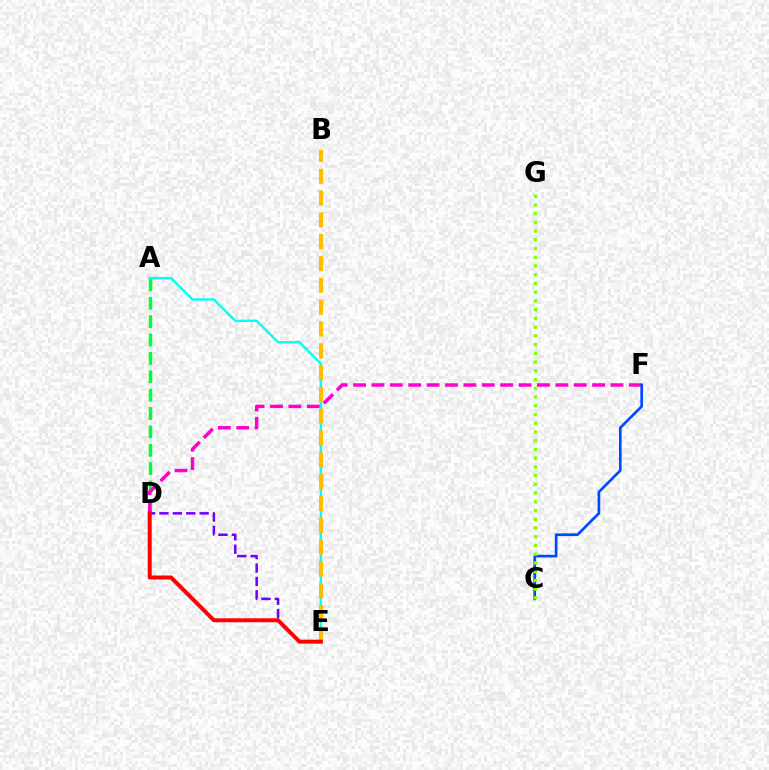{('A', 'D'): [{'color': '#00ff39', 'line_style': 'dashed', 'thickness': 2.5}], ('D', 'E'): [{'color': '#7200ff', 'line_style': 'dashed', 'thickness': 1.82}, {'color': '#ff0000', 'line_style': 'solid', 'thickness': 2.85}], ('A', 'E'): [{'color': '#00fff6', 'line_style': 'solid', 'thickness': 1.68}], ('D', 'F'): [{'color': '#ff00cf', 'line_style': 'dashed', 'thickness': 2.5}], ('C', 'F'): [{'color': '#004bff', 'line_style': 'solid', 'thickness': 1.93}], ('C', 'G'): [{'color': '#84ff00', 'line_style': 'dotted', 'thickness': 2.37}], ('B', 'E'): [{'color': '#ffbd00', 'line_style': 'dashed', 'thickness': 2.96}]}